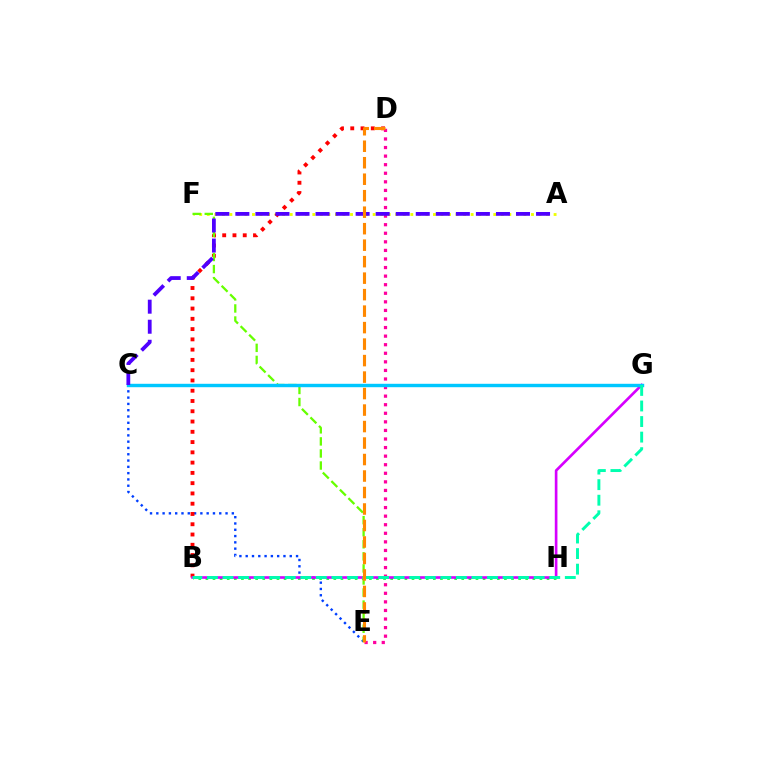{('B', 'H'): [{'color': '#00ff27', 'line_style': 'dotted', 'thickness': 1.93}], ('C', 'E'): [{'color': '#003fff', 'line_style': 'dotted', 'thickness': 1.71}], ('A', 'F'): [{'color': '#eeff00', 'line_style': 'dotted', 'thickness': 2.05}], ('B', 'D'): [{'color': '#ff0000', 'line_style': 'dotted', 'thickness': 2.79}], ('D', 'E'): [{'color': '#ff00a0', 'line_style': 'dotted', 'thickness': 2.33}, {'color': '#ff8800', 'line_style': 'dashed', 'thickness': 2.24}], ('B', 'G'): [{'color': '#d600ff', 'line_style': 'solid', 'thickness': 1.91}, {'color': '#00ffaf', 'line_style': 'dashed', 'thickness': 2.11}], ('E', 'F'): [{'color': '#66ff00', 'line_style': 'dashed', 'thickness': 1.64}], ('C', 'G'): [{'color': '#00c7ff', 'line_style': 'solid', 'thickness': 2.46}], ('A', 'C'): [{'color': '#4f00ff', 'line_style': 'dashed', 'thickness': 2.72}]}